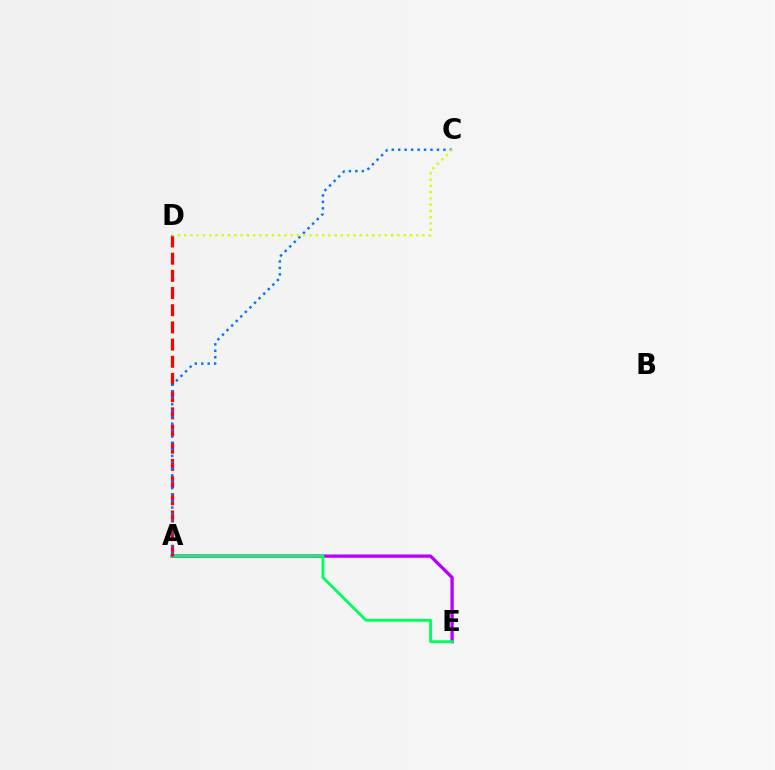{('A', 'E'): [{'color': '#b900ff', 'line_style': 'solid', 'thickness': 2.38}, {'color': '#00ff5c', 'line_style': 'solid', 'thickness': 2.05}], ('A', 'D'): [{'color': '#ff0000', 'line_style': 'dashed', 'thickness': 2.33}], ('A', 'C'): [{'color': '#0074ff', 'line_style': 'dotted', 'thickness': 1.75}], ('C', 'D'): [{'color': '#d1ff00', 'line_style': 'dotted', 'thickness': 1.7}]}